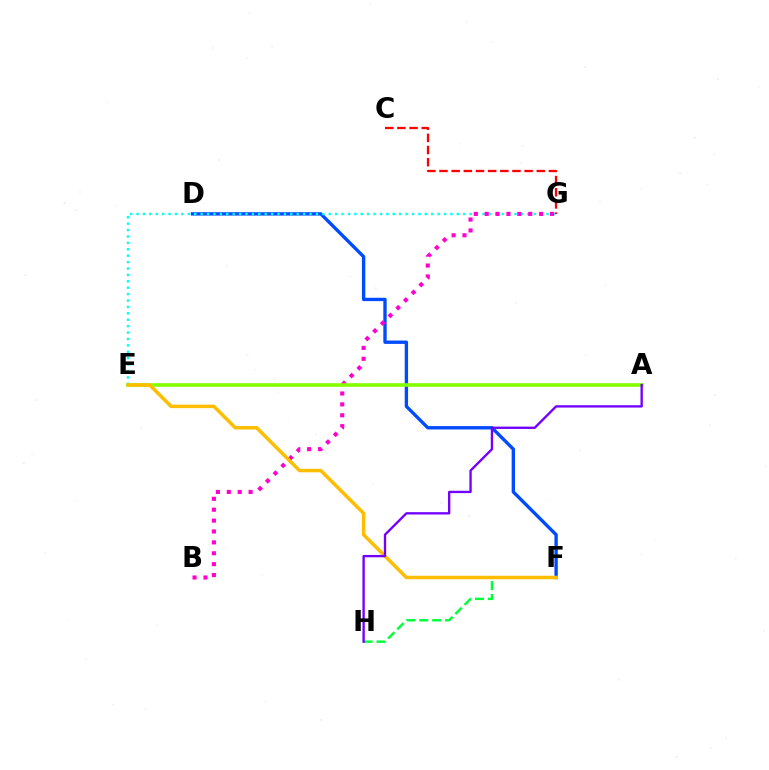{('D', 'F'): [{'color': '#004bff', 'line_style': 'solid', 'thickness': 2.42}], ('F', 'H'): [{'color': '#00ff39', 'line_style': 'dashed', 'thickness': 1.75}], ('C', 'G'): [{'color': '#ff0000', 'line_style': 'dashed', 'thickness': 1.65}], ('E', 'G'): [{'color': '#00fff6', 'line_style': 'dotted', 'thickness': 1.74}], ('B', 'G'): [{'color': '#ff00cf', 'line_style': 'dotted', 'thickness': 2.96}], ('A', 'E'): [{'color': '#84ff00', 'line_style': 'solid', 'thickness': 2.6}], ('E', 'F'): [{'color': '#ffbd00', 'line_style': 'solid', 'thickness': 2.51}], ('A', 'H'): [{'color': '#7200ff', 'line_style': 'solid', 'thickness': 1.69}]}